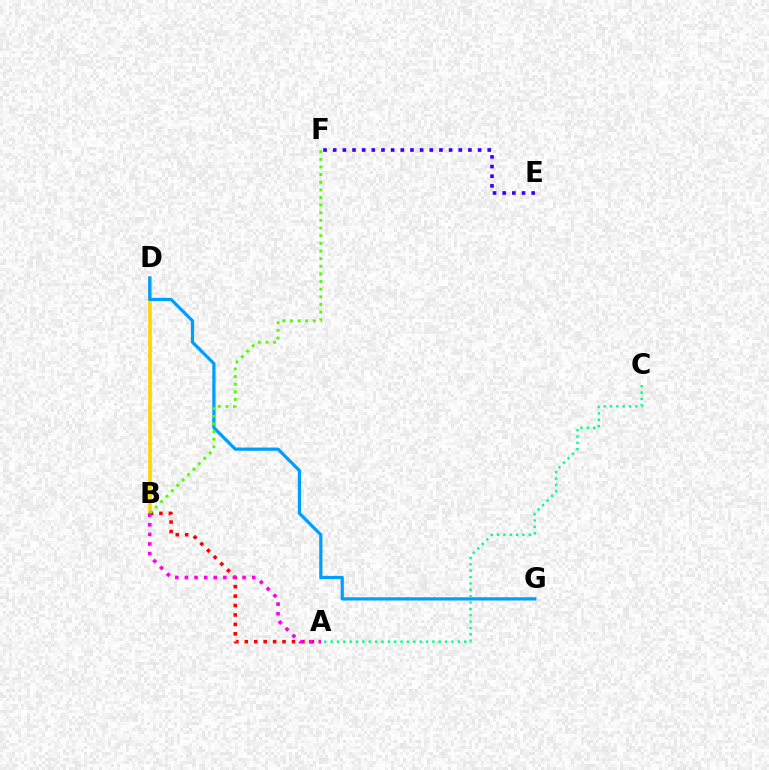{('B', 'D'): [{'color': '#ffd500', 'line_style': 'solid', 'thickness': 2.61}], ('A', 'B'): [{'color': '#ff0000', 'line_style': 'dotted', 'thickness': 2.56}, {'color': '#ff00ed', 'line_style': 'dotted', 'thickness': 2.61}], ('D', 'G'): [{'color': '#009eff', 'line_style': 'solid', 'thickness': 2.32}], ('B', 'F'): [{'color': '#4fff00', 'line_style': 'dotted', 'thickness': 2.08}], ('E', 'F'): [{'color': '#3700ff', 'line_style': 'dotted', 'thickness': 2.62}], ('A', 'C'): [{'color': '#00ff86', 'line_style': 'dotted', 'thickness': 1.73}]}